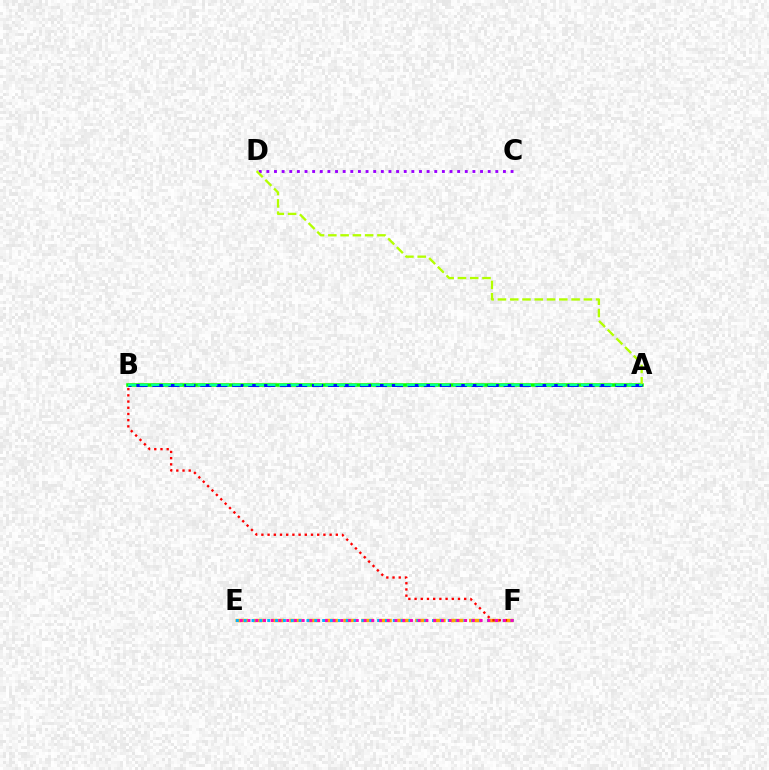{('E', 'F'): [{'color': '#ffa500', 'line_style': 'dashed', 'thickness': 2.44}, {'color': '#00b5ff', 'line_style': 'dotted', 'thickness': 2.13}, {'color': '#ff00bd', 'line_style': 'dotted', 'thickness': 2.1}], ('A', 'B'): [{'color': '#08ff00', 'line_style': 'solid', 'thickness': 2.54}, {'color': '#0010ff', 'line_style': 'dashed', 'thickness': 2.17}, {'color': '#00ff9d', 'line_style': 'dashed', 'thickness': 1.58}], ('B', 'F'): [{'color': '#ff0000', 'line_style': 'dotted', 'thickness': 1.69}], ('C', 'D'): [{'color': '#9b00ff', 'line_style': 'dotted', 'thickness': 2.07}], ('A', 'D'): [{'color': '#b3ff00', 'line_style': 'dashed', 'thickness': 1.67}]}